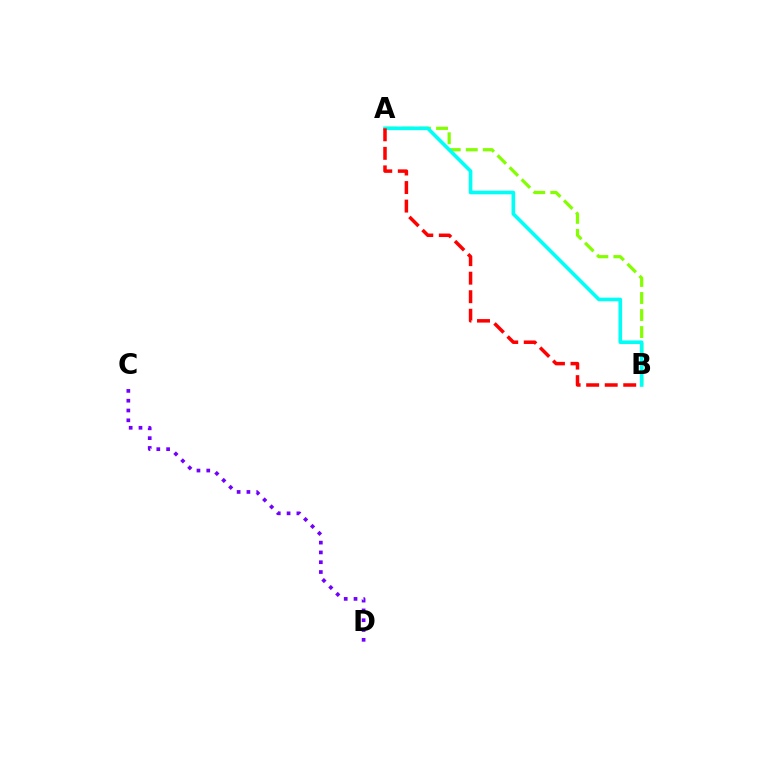{('A', 'B'): [{'color': '#84ff00', 'line_style': 'dashed', 'thickness': 2.31}, {'color': '#00fff6', 'line_style': 'solid', 'thickness': 2.62}, {'color': '#ff0000', 'line_style': 'dashed', 'thickness': 2.52}], ('C', 'D'): [{'color': '#7200ff', 'line_style': 'dotted', 'thickness': 2.66}]}